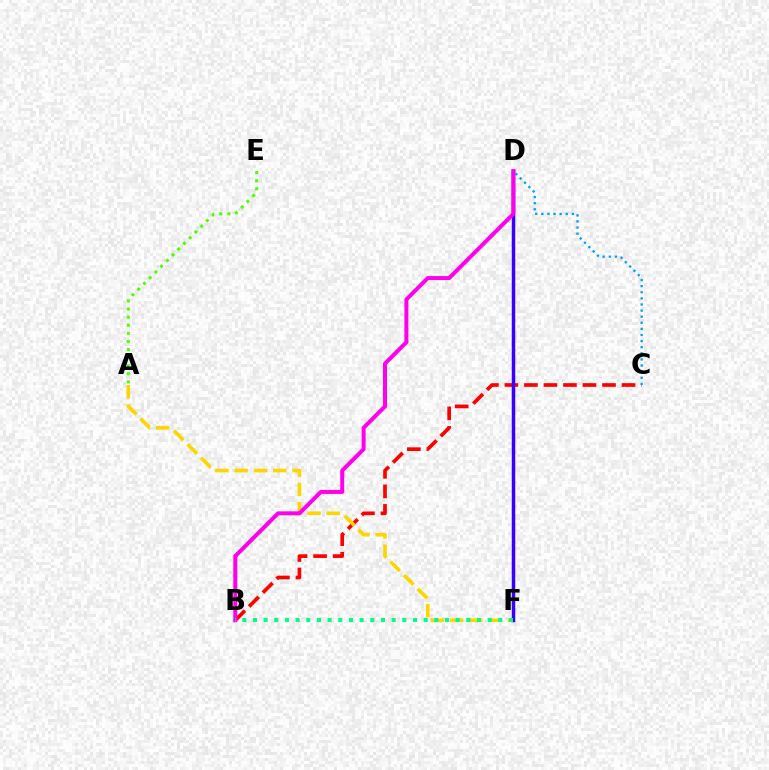{('A', 'E'): [{'color': '#4fff00', 'line_style': 'dotted', 'thickness': 2.2}], ('B', 'C'): [{'color': '#ff0000', 'line_style': 'dashed', 'thickness': 2.65}], ('A', 'F'): [{'color': '#ffd500', 'line_style': 'dashed', 'thickness': 2.62}], ('C', 'D'): [{'color': '#009eff', 'line_style': 'dotted', 'thickness': 1.66}], ('D', 'F'): [{'color': '#3700ff', 'line_style': 'solid', 'thickness': 2.51}], ('B', 'D'): [{'color': '#ff00ed', 'line_style': 'solid', 'thickness': 2.88}], ('B', 'F'): [{'color': '#00ff86', 'line_style': 'dotted', 'thickness': 2.9}]}